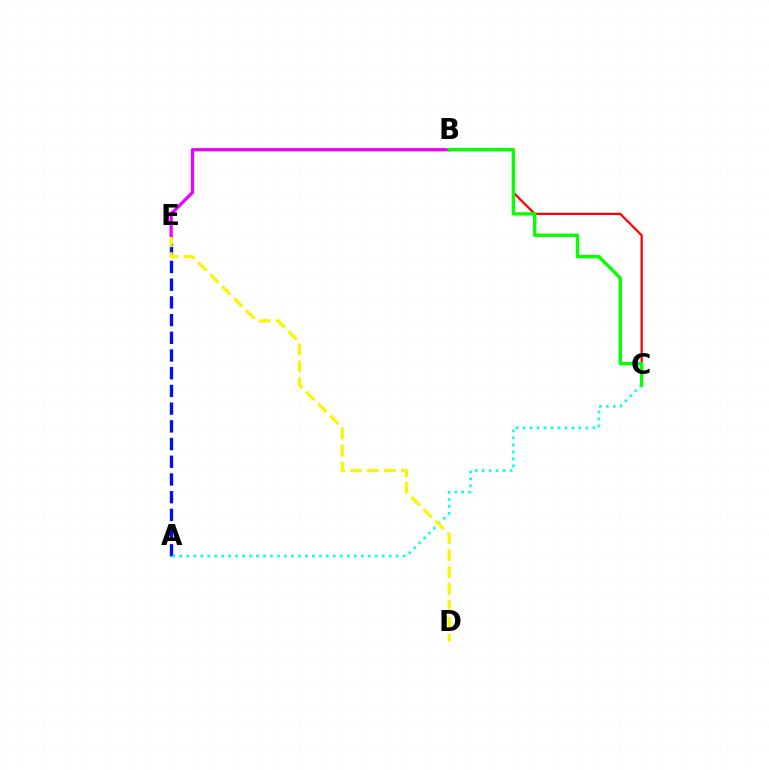{('A', 'E'): [{'color': '#0010ff', 'line_style': 'dashed', 'thickness': 2.41}], ('A', 'C'): [{'color': '#00fff6', 'line_style': 'dotted', 'thickness': 1.9}], ('B', 'C'): [{'color': '#ff0000', 'line_style': 'solid', 'thickness': 1.62}, {'color': '#08ff00', 'line_style': 'solid', 'thickness': 2.43}], ('D', 'E'): [{'color': '#fcf500', 'line_style': 'dashed', 'thickness': 2.3}], ('B', 'E'): [{'color': '#ee00ff', 'line_style': 'solid', 'thickness': 2.34}]}